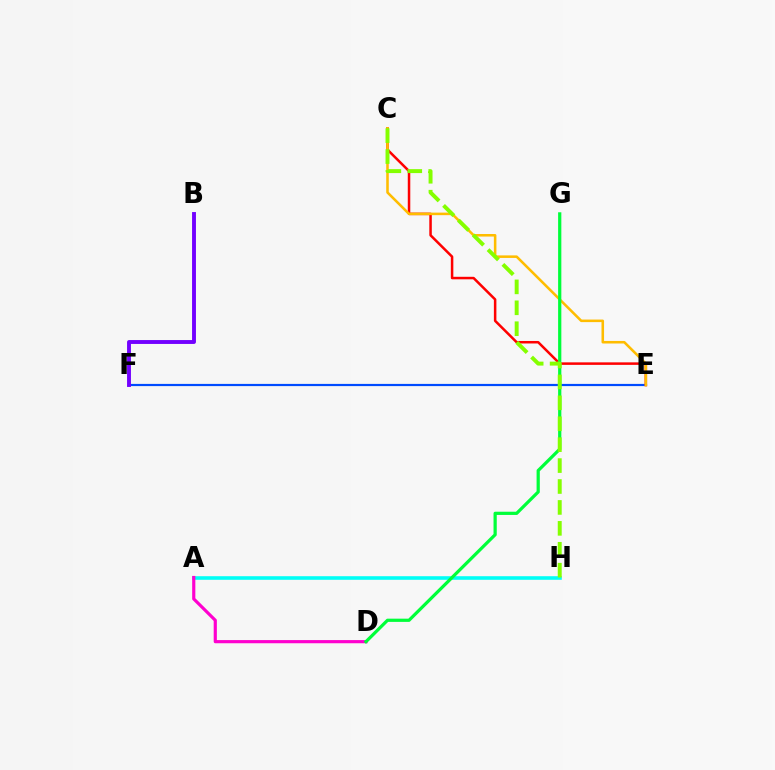{('E', 'F'): [{'color': '#004bff', 'line_style': 'solid', 'thickness': 1.58}], ('A', 'H'): [{'color': '#00fff6', 'line_style': 'solid', 'thickness': 2.59}], ('A', 'D'): [{'color': '#ff00cf', 'line_style': 'solid', 'thickness': 2.28}], ('C', 'E'): [{'color': '#ff0000', 'line_style': 'solid', 'thickness': 1.81}, {'color': '#ffbd00', 'line_style': 'solid', 'thickness': 1.84}], ('B', 'F'): [{'color': '#7200ff', 'line_style': 'solid', 'thickness': 2.8}], ('D', 'G'): [{'color': '#00ff39', 'line_style': 'solid', 'thickness': 2.32}], ('C', 'H'): [{'color': '#84ff00', 'line_style': 'dashed', 'thickness': 2.84}]}